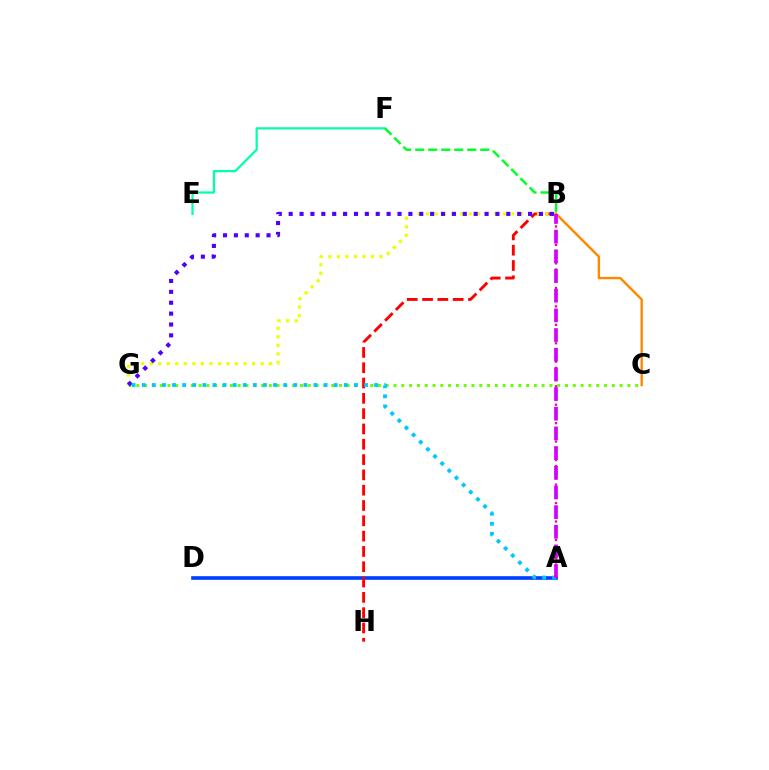{('C', 'G'): [{'color': '#66ff00', 'line_style': 'dotted', 'thickness': 2.12}], ('A', 'D'): [{'color': '#003fff', 'line_style': 'solid', 'thickness': 2.61}], ('B', 'H'): [{'color': '#ff0000', 'line_style': 'dashed', 'thickness': 2.08}], ('B', 'G'): [{'color': '#eeff00', 'line_style': 'dotted', 'thickness': 2.32}, {'color': '#4f00ff', 'line_style': 'dotted', 'thickness': 2.96}], ('A', 'B'): [{'color': '#ff00a0', 'line_style': 'dotted', 'thickness': 1.67}, {'color': '#d600ff', 'line_style': 'dashed', 'thickness': 2.67}], ('E', 'F'): [{'color': '#00ffaf', 'line_style': 'solid', 'thickness': 1.61}], ('B', 'C'): [{'color': '#ff8800', 'line_style': 'solid', 'thickness': 1.72}], ('B', 'F'): [{'color': '#00ff27', 'line_style': 'dashed', 'thickness': 1.77}], ('A', 'G'): [{'color': '#00c7ff', 'line_style': 'dotted', 'thickness': 2.75}]}